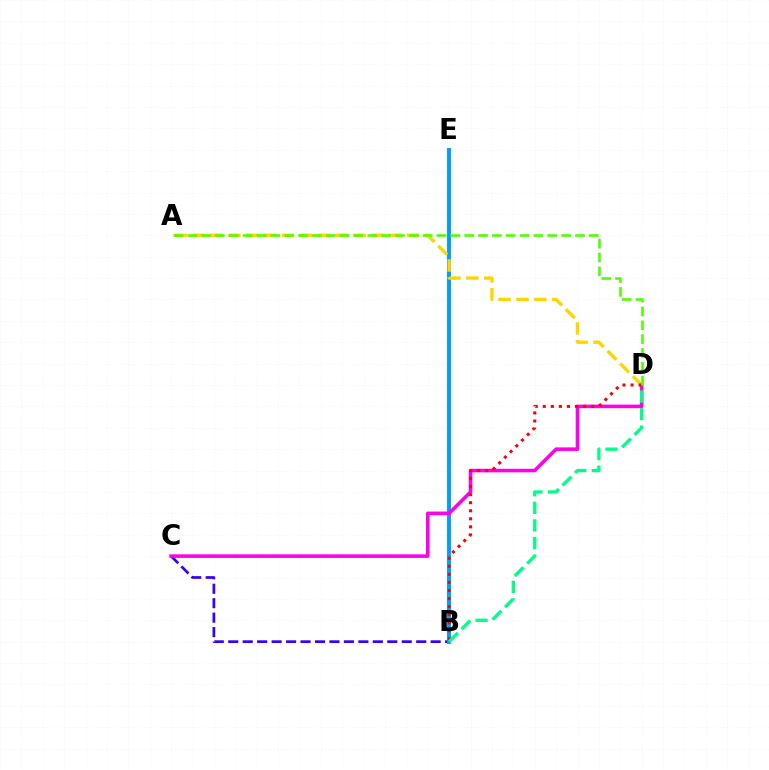{('B', 'C'): [{'color': '#3700ff', 'line_style': 'dashed', 'thickness': 1.96}], ('B', 'E'): [{'color': '#009eff', 'line_style': 'solid', 'thickness': 2.82}], ('C', 'D'): [{'color': '#ff00ed', 'line_style': 'solid', 'thickness': 2.56}], ('A', 'D'): [{'color': '#ffd500', 'line_style': 'dashed', 'thickness': 2.43}, {'color': '#4fff00', 'line_style': 'dashed', 'thickness': 1.88}], ('B', 'D'): [{'color': '#ff0000', 'line_style': 'dotted', 'thickness': 2.19}, {'color': '#00ff86', 'line_style': 'dashed', 'thickness': 2.39}]}